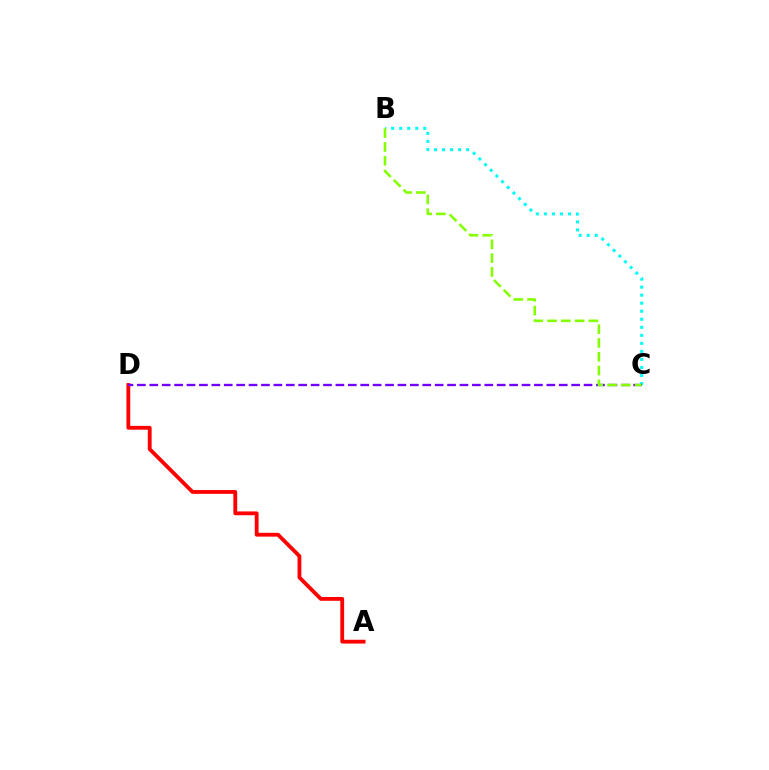{('A', 'D'): [{'color': '#ff0000', 'line_style': 'solid', 'thickness': 2.74}], ('B', 'C'): [{'color': '#00fff6', 'line_style': 'dotted', 'thickness': 2.18}, {'color': '#84ff00', 'line_style': 'dashed', 'thickness': 1.87}], ('C', 'D'): [{'color': '#7200ff', 'line_style': 'dashed', 'thickness': 1.69}]}